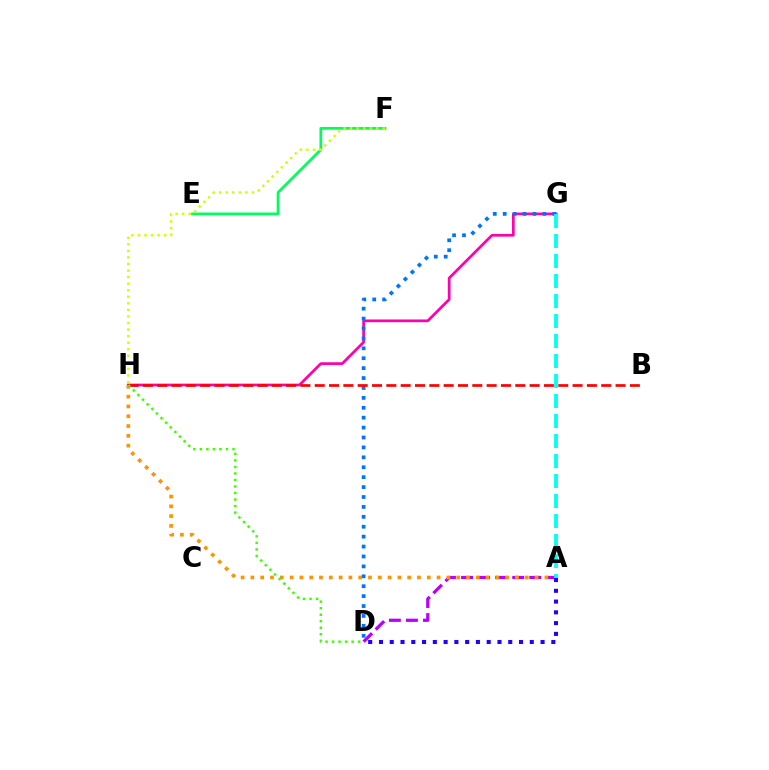{('G', 'H'): [{'color': '#ff00ac', 'line_style': 'solid', 'thickness': 1.96}], ('D', 'G'): [{'color': '#0074ff', 'line_style': 'dotted', 'thickness': 2.69}], ('A', 'D'): [{'color': '#b900ff', 'line_style': 'dashed', 'thickness': 2.32}, {'color': '#2500ff', 'line_style': 'dotted', 'thickness': 2.93}], ('A', 'H'): [{'color': '#ff9400', 'line_style': 'dotted', 'thickness': 2.66}], ('E', 'F'): [{'color': '#00ff5c', 'line_style': 'solid', 'thickness': 1.98}], ('B', 'H'): [{'color': '#ff0000', 'line_style': 'dashed', 'thickness': 1.95}], ('A', 'G'): [{'color': '#00fff6', 'line_style': 'dashed', 'thickness': 2.72}], ('F', 'H'): [{'color': '#d1ff00', 'line_style': 'dotted', 'thickness': 1.78}], ('D', 'H'): [{'color': '#3dff00', 'line_style': 'dotted', 'thickness': 1.77}]}